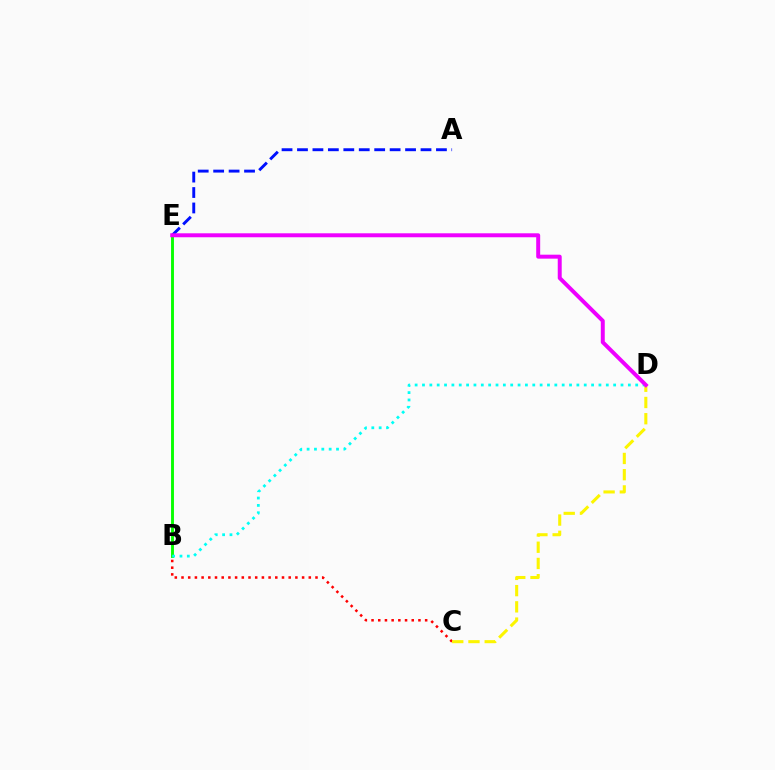{('B', 'E'): [{'color': '#08ff00', 'line_style': 'solid', 'thickness': 2.09}], ('B', 'D'): [{'color': '#00fff6', 'line_style': 'dotted', 'thickness': 2.0}], ('B', 'C'): [{'color': '#ff0000', 'line_style': 'dotted', 'thickness': 1.82}], ('C', 'D'): [{'color': '#fcf500', 'line_style': 'dashed', 'thickness': 2.21}], ('A', 'E'): [{'color': '#0010ff', 'line_style': 'dashed', 'thickness': 2.1}], ('D', 'E'): [{'color': '#ee00ff', 'line_style': 'solid', 'thickness': 2.85}]}